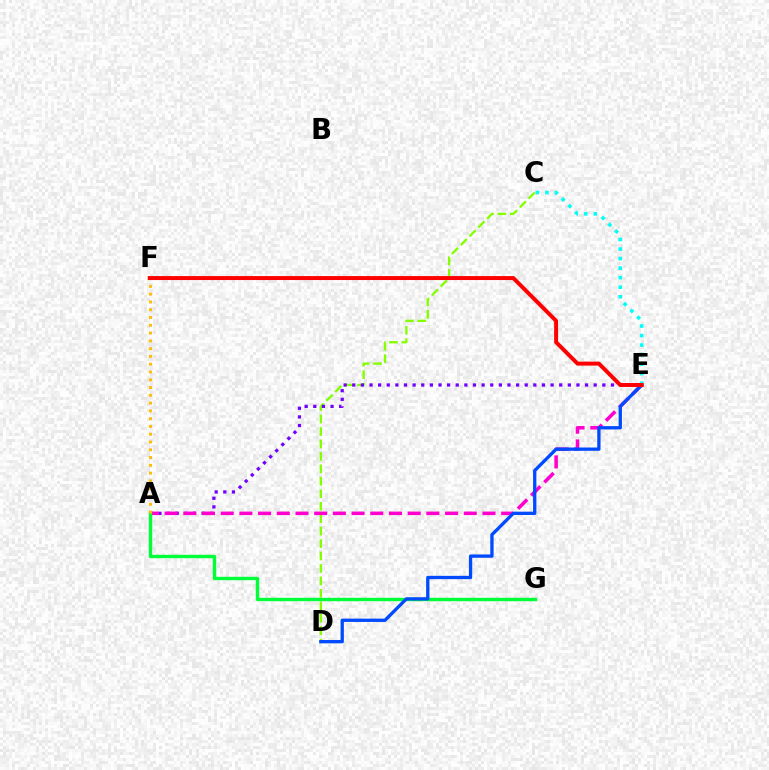{('C', 'D'): [{'color': '#84ff00', 'line_style': 'dashed', 'thickness': 1.69}], ('A', 'E'): [{'color': '#7200ff', 'line_style': 'dotted', 'thickness': 2.34}, {'color': '#ff00cf', 'line_style': 'dashed', 'thickness': 2.54}], ('A', 'G'): [{'color': '#00ff39', 'line_style': 'solid', 'thickness': 2.44}], ('A', 'F'): [{'color': '#ffbd00', 'line_style': 'dotted', 'thickness': 2.11}], ('D', 'E'): [{'color': '#004bff', 'line_style': 'solid', 'thickness': 2.38}], ('C', 'E'): [{'color': '#00fff6', 'line_style': 'dotted', 'thickness': 2.59}], ('E', 'F'): [{'color': '#ff0000', 'line_style': 'solid', 'thickness': 2.85}]}